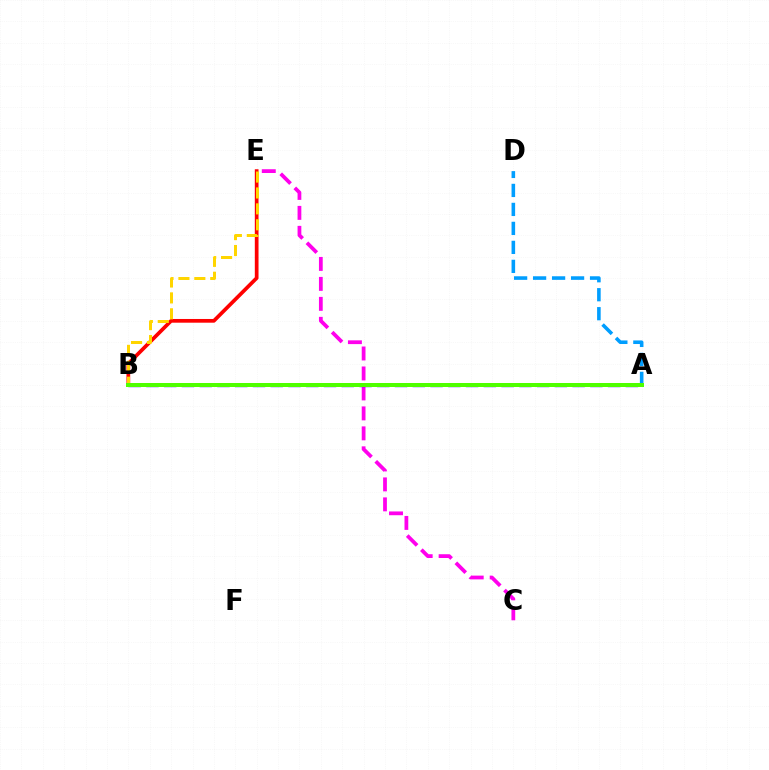{('C', 'E'): [{'color': '#ff00ed', 'line_style': 'dashed', 'thickness': 2.71}], ('A', 'B'): [{'color': '#3700ff', 'line_style': 'dashed', 'thickness': 2.41}, {'color': '#00ff86', 'line_style': 'dashed', 'thickness': 2.69}, {'color': '#4fff00', 'line_style': 'solid', 'thickness': 2.88}], ('A', 'D'): [{'color': '#009eff', 'line_style': 'dashed', 'thickness': 2.58}], ('B', 'E'): [{'color': '#ff0000', 'line_style': 'solid', 'thickness': 2.68}, {'color': '#ffd500', 'line_style': 'dashed', 'thickness': 2.16}]}